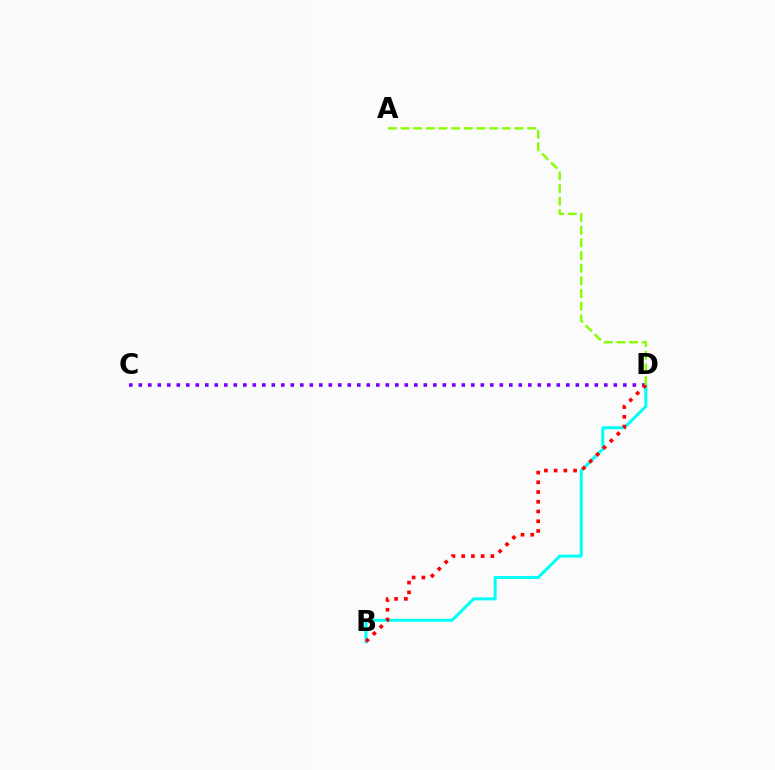{('C', 'D'): [{'color': '#7200ff', 'line_style': 'dotted', 'thickness': 2.58}], ('B', 'D'): [{'color': '#00fff6', 'line_style': 'solid', 'thickness': 2.16}, {'color': '#ff0000', 'line_style': 'dotted', 'thickness': 2.64}], ('A', 'D'): [{'color': '#84ff00', 'line_style': 'dashed', 'thickness': 1.72}]}